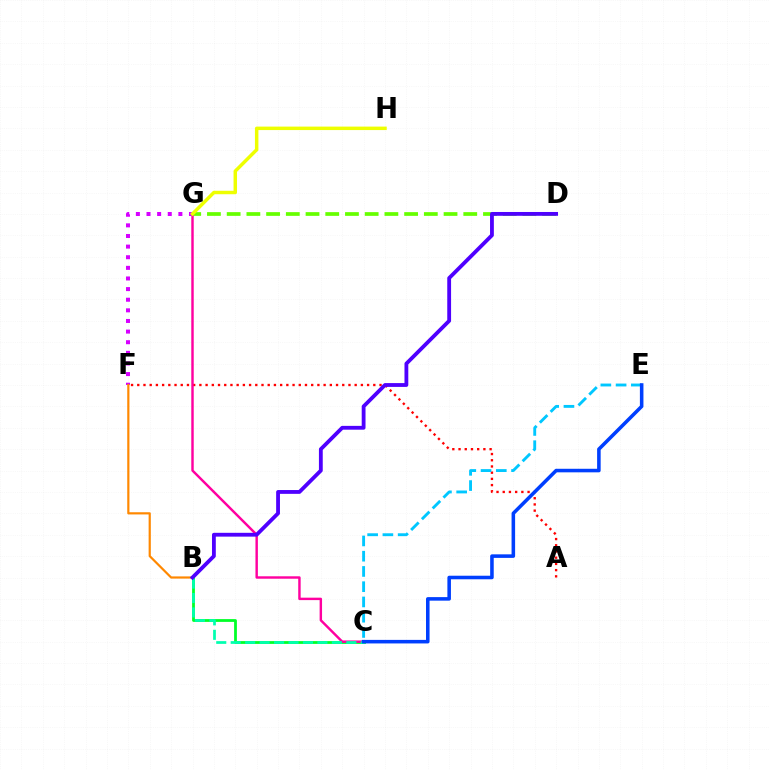{('A', 'F'): [{'color': '#ff0000', 'line_style': 'dotted', 'thickness': 1.69}], ('D', 'G'): [{'color': '#66ff00', 'line_style': 'dashed', 'thickness': 2.68}], ('B', 'C'): [{'color': '#00ff27', 'line_style': 'solid', 'thickness': 2.0}, {'color': '#00ffaf', 'line_style': 'dashed', 'thickness': 1.96}], ('C', 'G'): [{'color': '#ff00a0', 'line_style': 'solid', 'thickness': 1.75}], ('F', 'G'): [{'color': '#d600ff', 'line_style': 'dotted', 'thickness': 2.89}], ('B', 'F'): [{'color': '#ff8800', 'line_style': 'solid', 'thickness': 1.58}], ('B', 'D'): [{'color': '#4f00ff', 'line_style': 'solid', 'thickness': 2.75}], ('C', 'E'): [{'color': '#00c7ff', 'line_style': 'dashed', 'thickness': 2.07}, {'color': '#003fff', 'line_style': 'solid', 'thickness': 2.56}], ('G', 'H'): [{'color': '#eeff00', 'line_style': 'solid', 'thickness': 2.5}]}